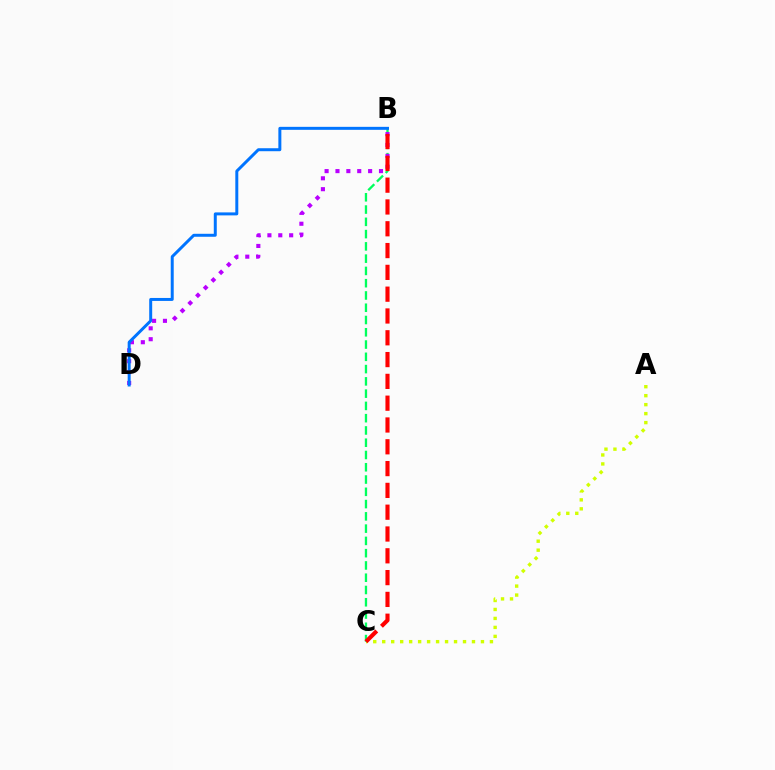{('A', 'C'): [{'color': '#d1ff00', 'line_style': 'dotted', 'thickness': 2.44}], ('B', 'C'): [{'color': '#00ff5c', 'line_style': 'dashed', 'thickness': 1.67}, {'color': '#ff0000', 'line_style': 'dashed', 'thickness': 2.96}], ('B', 'D'): [{'color': '#b900ff', 'line_style': 'dotted', 'thickness': 2.96}, {'color': '#0074ff', 'line_style': 'solid', 'thickness': 2.14}]}